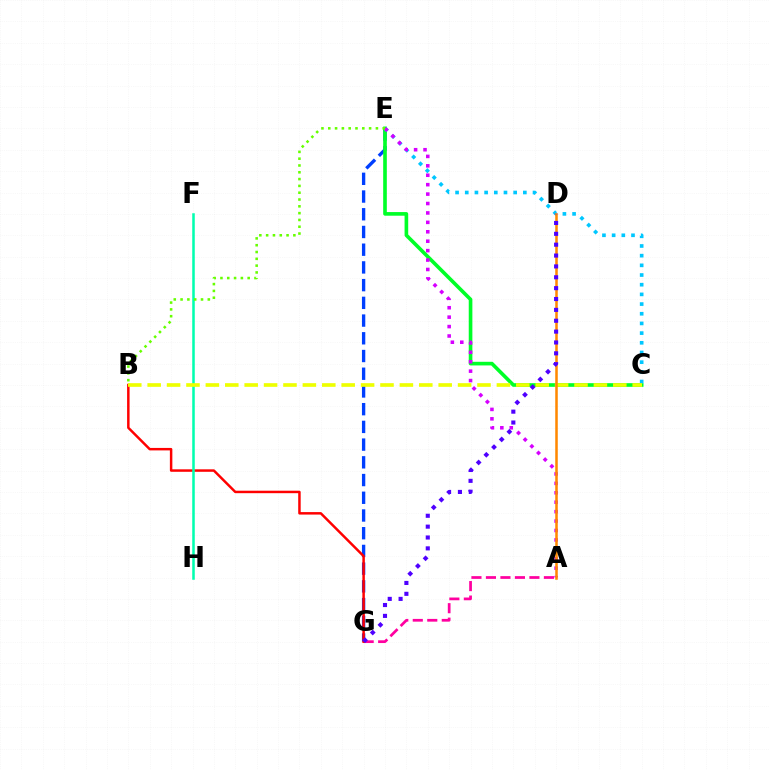{('A', 'G'): [{'color': '#ff00a0', 'line_style': 'dashed', 'thickness': 1.97}], ('E', 'G'): [{'color': '#003fff', 'line_style': 'dashed', 'thickness': 2.41}], ('C', 'E'): [{'color': '#00ff27', 'line_style': 'solid', 'thickness': 2.62}, {'color': '#00c7ff', 'line_style': 'dotted', 'thickness': 2.63}], ('B', 'G'): [{'color': '#ff0000', 'line_style': 'solid', 'thickness': 1.78}], ('F', 'H'): [{'color': '#00ffaf', 'line_style': 'solid', 'thickness': 1.83}], ('A', 'E'): [{'color': '#d600ff', 'line_style': 'dotted', 'thickness': 2.56}], ('B', 'C'): [{'color': '#eeff00', 'line_style': 'dashed', 'thickness': 2.64}], ('A', 'D'): [{'color': '#ff8800', 'line_style': 'solid', 'thickness': 1.82}], ('B', 'E'): [{'color': '#66ff00', 'line_style': 'dotted', 'thickness': 1.85}], ('D', 'G'): [{'color': '#4f00ff', 'line_style': 'dotted', 'thickness': 2.95}]}